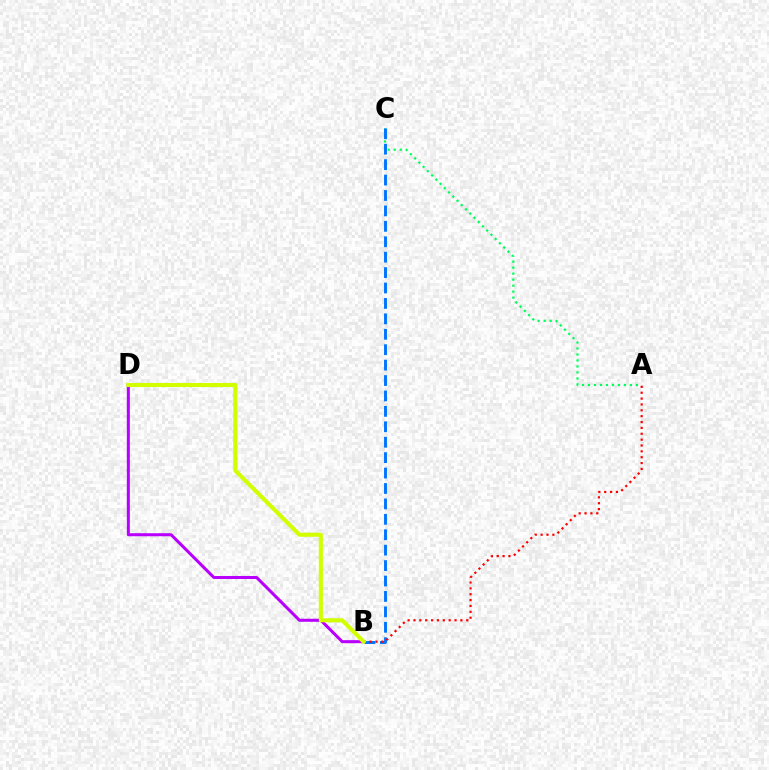{('A', 'C'): [{'color': '#00ff5c', 'line_style': 'dotted', 'thickness': 1.63}], ('B', 'C'): [{'color': '#0074ff', 'line_style': 'dashed', 'thickness': 2.09}], ('A', 'B'): [{'color': '#ff0000', 'line_style': 'dotted', 'thickness': 1.59}], ('B', 'D'): [{'color': '#b900ff', 'line_style': 'solid', 'thickness': 2.18}, {'color': '#d1ff00', 'line_style': 'solid', 'thickness': 2.94}]}